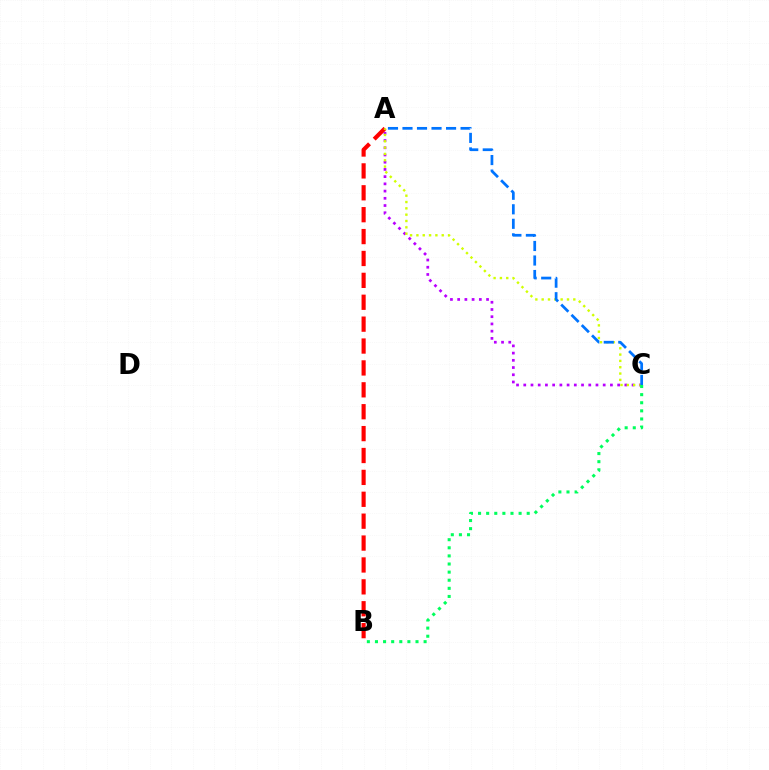{('A', 'C'): [{'color': '#b900ff', 'line_style': 'dotted', 'thickness': 1.96}, {'color': '#d1ff00', 'line_style': 'dotted', 'thickness': 1.72}, {'color': '#0074ff', 'line_style': 'dashed', 'thickness': 1.97}], ('A', 'B'): [{'color': '#ff0000', 'line_style': 'dashed', 'thickness': 2.97}], ('B', 'C'): [{'color': '#00ff5c', 'line_style': 'dotted', 'thickness': 2.2}]}